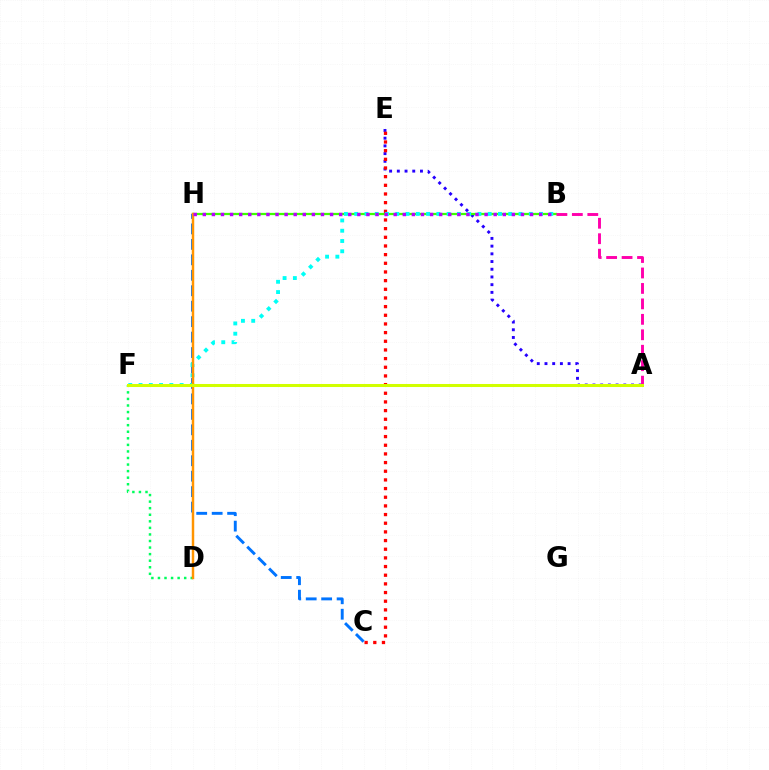{('A', 'E'): [{'color': '#2500ff', 'line_style': 'dotted', 'thickness': 2.09}], ('C', 'E'): [{'color': '#ff0000', 'line_style': 'dotted', 'thickness': 2.35}], ('B', 'H'): [{'color': '#3dff00', 'line_style': 'solid', 'thickness': 1.62}, {'color': '#b900ff', 'line_style': 'dotted', 'thickness': 2.47}], ('D', 'F'): [{'color': '#00ff5c', 'line_style': 'dotted', 'thickness': 1.78}], ('C', 'H'): [{'color': '#0074ff', 'line_style': 'dashed', 'thickness': 2.1}], ('B', 'F'): [{'color': '#00fff6', 'line_style': 'dotted', 'thickness': 2.79}], ('A', 'B'): [{'color': '#ff00ac', 'line_style': 'dashed', 'thickness': 2.1}], ('D', 'H'): [{'color': '#ff9400', 'line_style': 'solid', 'thickness': 1.77}], ('A', 'F'): [{'color': '#d1ff00', 'line_style': 'solid', 'thickness': 2.18}]}